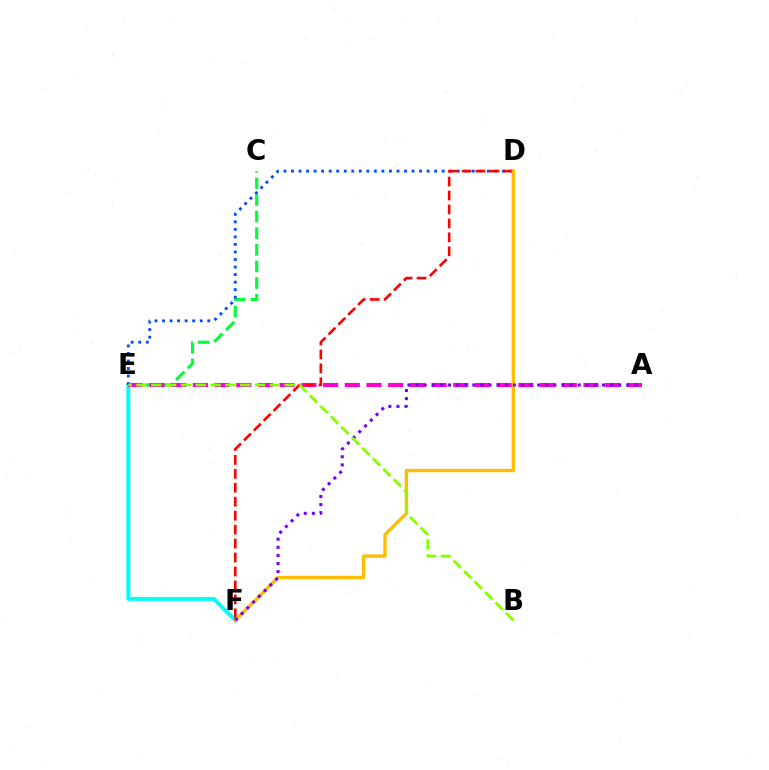{('C', 'E'): [{'color': '#00ff39', 'line_style': 'dashed', 'thickness': 2.26}], ('E', 'F'): [{'color': '#00fff6', 'line_style': 'solid', 'thickness': 2.85}], ('A', 'E'): [{'color': '#ff00cf', 'line_style': 'dashed', 'thickness': 2.95}], ('D', 'E'): [{'color': '#004bff', 'line_style': 'dotted', 'thickness': 2.05}], ('D', 'F'): [{'color': '#ff0000', 'line_style': 'dashed', 'thickness': 1.89}, {'color': '#ffbd00', 'line_style': 'solid', 'thickness': 2.44}], ('A', 'F'): [{'color': '#7200ff', 'line_style': 'dotted', 'thickness': 2.2}], ('B', 'E'): [{'color': '#84ff00', 'line_style': 'dashed', 'thickness': 2.01}]}